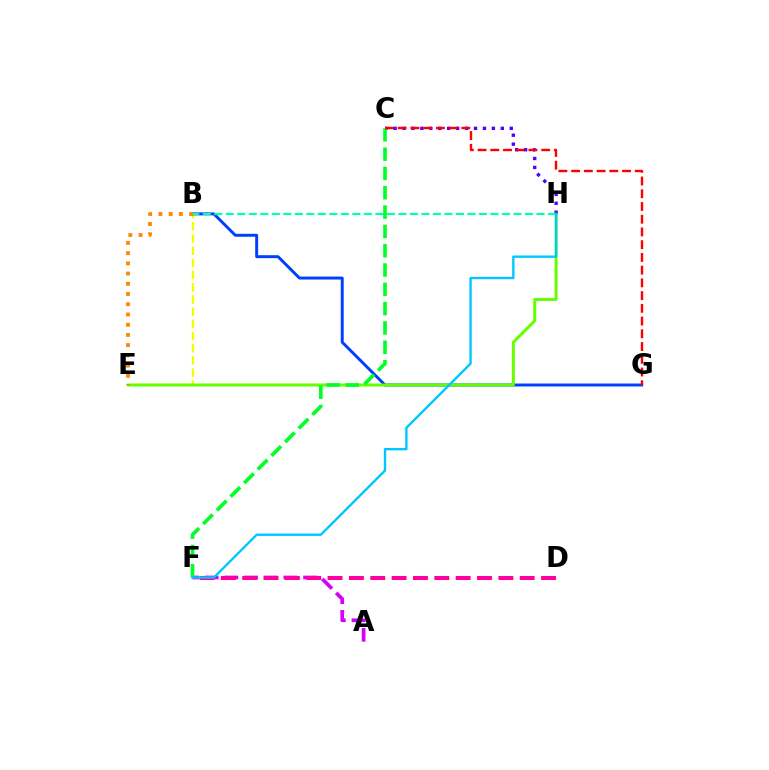{('B', 'E'): [{'color': '#eeff00', 'line_style': 'dashed', 'thickness': 1.66}, {'color': '#ff8800', 'line_style': 'dotted', 'thickness': 2.78}], ('B', 'G'): [{'color': '#003fff', 'line_style': 'solid', 'thickness': 2.12}], ('E', 'H'): [{'color': '#66ff00', 'line_style': 'solid', 'thickness': 2.16}], ('C', 'H'): [{'color': '#4f00ff', 'line_style': 'dotted', 'thickness': 2.43}], ('A', 'F'): [{'color': '#d600ff', 'line_style': 'dashed', 'thickness': 2.67}], ('D', 'F'): [{'color': '#ff00a0', 'line_style': 'dashed', 'thickness': 2.9}], ('B', 'H'): [{'color': '#00ffaf', 'line_style': 'dashed', 'thickness': 1.56}], ('C', 'F'): [{'color': '#00ff27', 'line_style': 'dashed', 'thickness': 2.62}], ('F', 'H'): [{'color': '#00c7ff', 'line_style': 'solid', 'thickness': 1.71}], ('C', 'G'): [{'color': '#ff0000', 'line_style': 'dashed', 'thickness': 1.73}]}